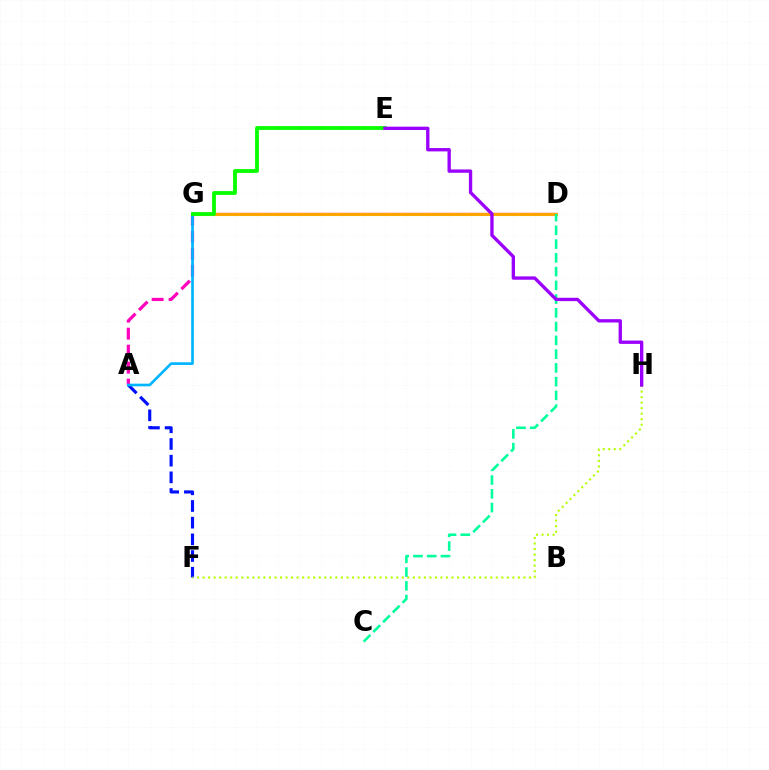{('D', 'G'): [{'color': '#ff0000', 'line_style': 'solid', 'thickness': 1.63}, {'color': '#ffa500', 'line_style': 'solid', 'thickness': 2.22}], ('A', 'F'): [{'color': '#0010ff', 'line_style': 'dashed', 'thickness': 2.27}], ('F', 'H'): [{'color': '#b3ff00', 'line_style': 'dotted', 'thickness': 1.5}], ('A', 'G'): [{'color': '#ff00bd', 'line_style': 'dashed', 'thickness': 2.31}, {'color': '#00b5ff', 'line_style': 'solid', 'thickness': 1.93}], ('C', 'D'): [{'color': '#00ff9d', 'line_style': 'dashed', 'thickness': 1.87}], ('E', 'G'): [{'color': '#08ff00', 'line_style': 'solid', 'thickness': 2.75}], ('E', 'H'): [{'color': '#9b00ff', 'line_style': 'solid', 'thickness': 2.4}]}